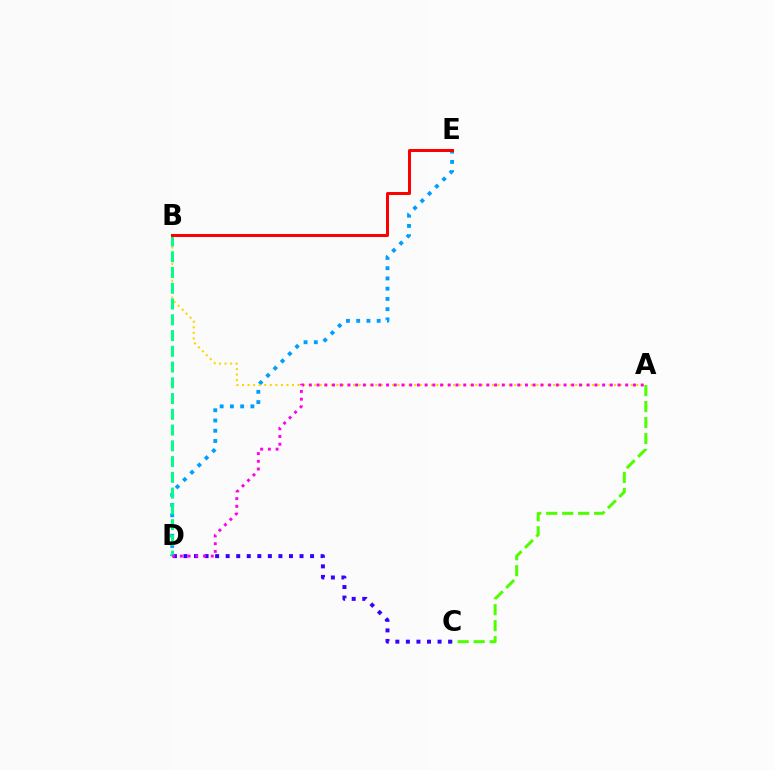{('D', 'E'): [{'color': '#009eff', 'line_style': 'dotted', 'thickness': 2.78}], ('A', 'B'): [{'color': '#ffd500', 'line_style': 'dotted', 'thickness': 1.51}], ('C', 'D'): [{'color': '#3700ff', 'line_style': 'dotted', 'thickness': 2.87}], ('B', 'D'): [{'color': '#00ff86', 'line_style': 'dashed', 'thickness': 2.14}], ('A', 'C'): [{'color': '#4fff00', 'line_style': 'dashed', 'thickness': 2.17}], ('A', 'D'): [{'color': '#ff00ed', 'line_style': 'dotted', 'thickness': 2.1}], ('B', 'E'): [{'color': '#ff0000', 'line_style': 'solid', 'thickness': 2.17}]}